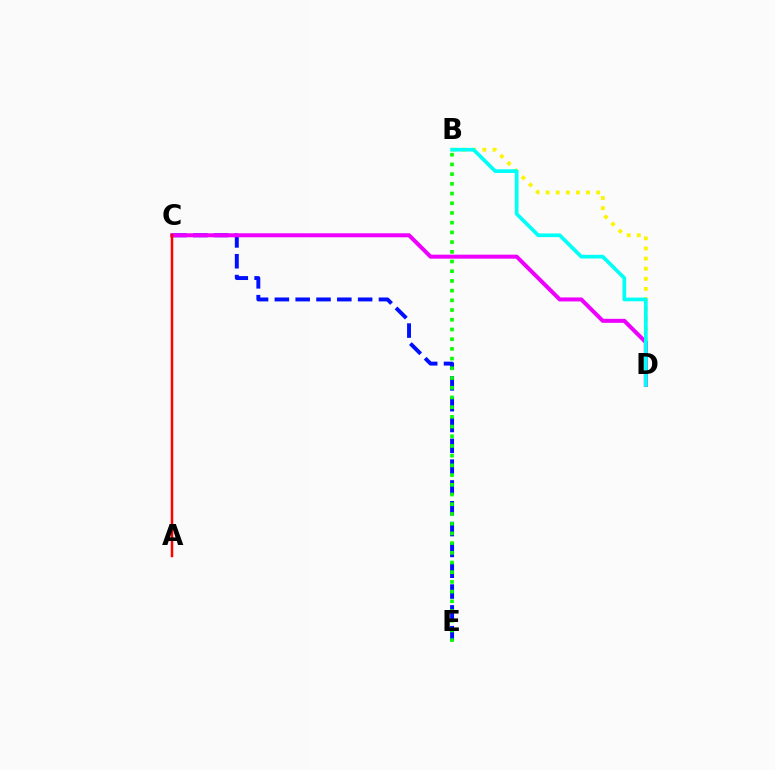{('B', 'D'): [{'color': '#fcf500', 'line_style': 'dotted', 'thickness': 2.75}, {'color': '#00fff6', 'line_style': 'solid', 'thickness': 2.66}], ('C', 'E'): [{'color': '#0010ff', 'line_style': 'dashed', 'thickness': 2.83}], ('C', 'D'): [{'color': '#ee00ff', 'line_style': 'solid', 'thickness': 2.89}], ('B', 'E'): [{'color': '#08ff00', 'line_style': 'dotted', 'thickness': 2.64}], ('A', 'C'): [{'color': '#ff0000', 'line_style': 'solid', 'thickness': 1.8}]}